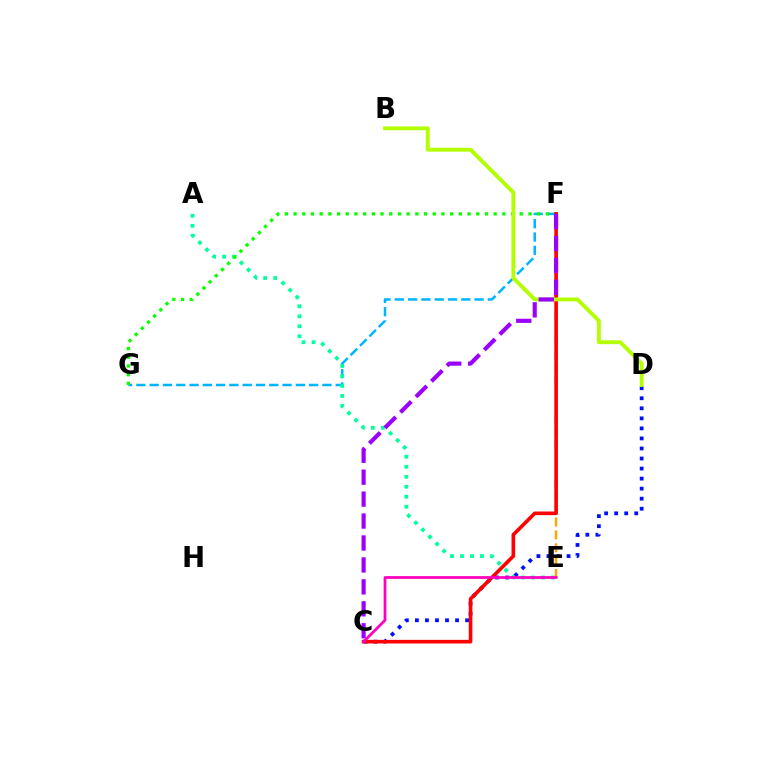{('E', 'F'): [{'color': '#ffa500', 'line_style': 'dashed', 'thickness': 1.75}], ('C', 'D'): [{'color': '#0010ff', 'line_style': 'dotted', 'thickness': 2.73}], ('F', 'G'): [{'color': '#00b5ff', 'line_style': 'dashed', 'thickness': 1.81}, {'color': '#08ff00', 'line_style': 'dotted', 'thickness': 2.36}], ('A', 'E'): [{'color': '#00ff9d', 'line_style': 'dotted', 'thickness': 2.71}], ('C', 'F'): [{'color': '#ff0000', 'line_style': 'solid', 'thickness': 2.61}, {'color': '#9b00ff', 'line_style': 'dashed', 'thickness': 2.98}], ('B', 'D'): [{'color': '#b3ff00', 'line_style': 'solid', 'thickness': 2.76}], ('C', 'E'): [{'color': '#ff00bd', 'line_style': 'solid', 'thickness': 1.98}]}